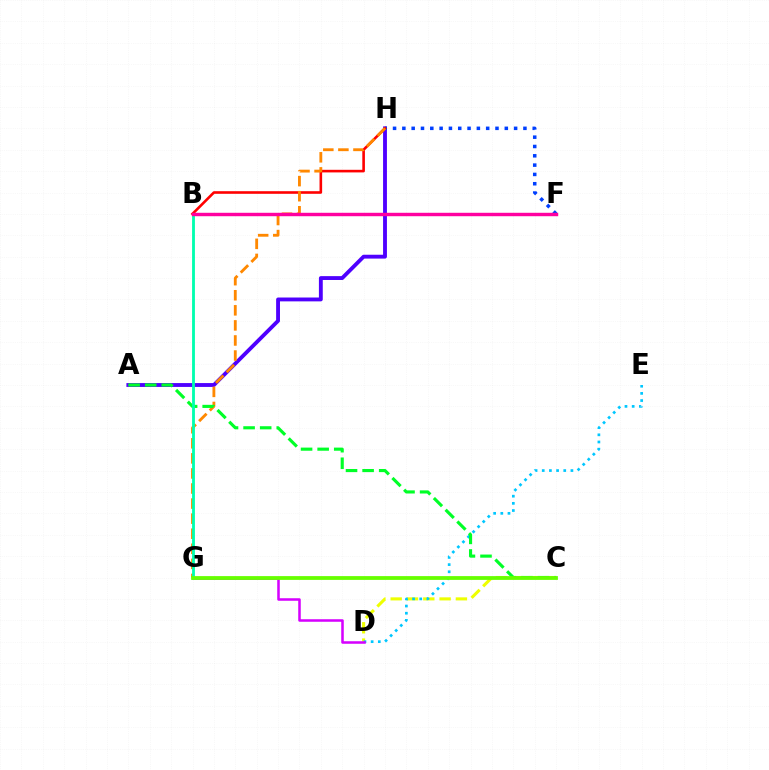{('A', 'H'): [{'color': '#4f00ff', 'line_style': 'solid', 'thickness': 2.78}], ('F', 'H'): [{'color': '#003fff', 'line_style': 'dotted', 'thickness': 2.53}], ('C', 'D'): [{'color': '#eeff00', 'line_style': 'dashed', 'thickness': 2.22}], ('B', 'H'): [{'color': '#ff0000', 'line_style': 'solid', 'thickness': 1.88}], ('D', 'E'): [{'color': '#00c7ff', 'line_style': 'dotted', 'thickness': 1.95}], ('G', 'H'): [{'color': '#ff8800', 'line_style': 'dashed', 'thickness': 2.05}], ('A', 'C'): [{'color': '#00ff27', 'line_style': 'dashed', 'thickness': 2.25}], ('D', 'G'): [{'color': '#d600ff', 'line_style': 'solid', 'thickness': 1.82}], ('B', 'G'): [{'color': '#00ffaf', 'line_style': 'solid', 'thickness': 2.04}], ('C', 'G'): [{'color': '#66ff00', 'line_style': 'solid', 'thickness': 2.73}], ('B', 'F'): [{'color': '#ff00a0', 'line_style': 'solid', 'thickness': 2.47}]}